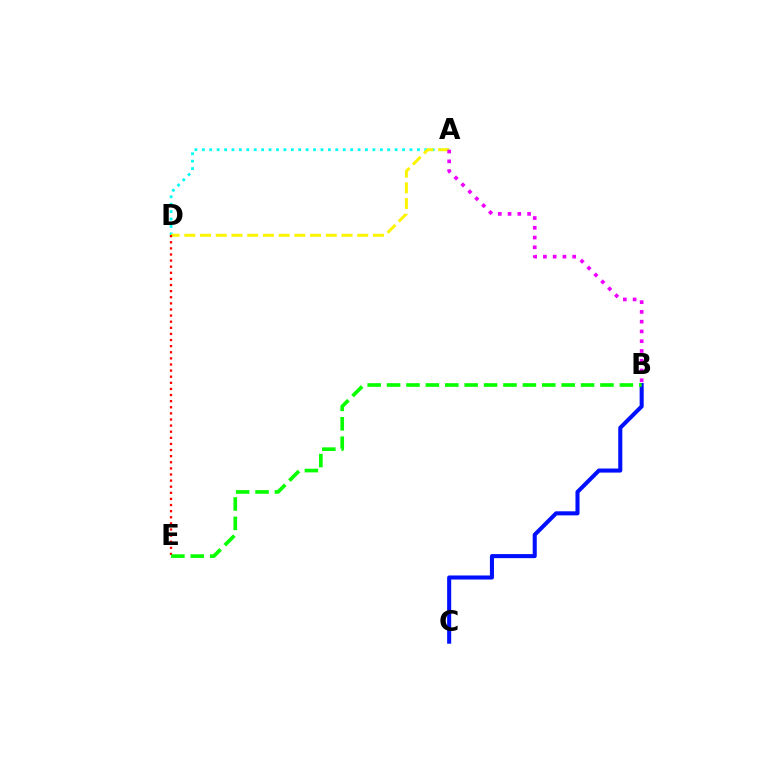{('B', 'C'): [{'color': '#0010ff', 'line_style': 'solid', 'thickness': 2.93}], ('A', 'D'): [{'color': '#00fff6', 'line_style': 'dotted', 'thickness': 2.01}, {'color': '#fcf500', 'line_style': 'dashed', 'thickness': 2.14}], ('D', 'E'): [{'color': '#ff0000', 'line_style': 'dotted', 'thickness': 1.66}], ('B', 'E'): [{'color': '#08ff00', 'line_style': 'dashed', 'thickness': 2.64}], ('A', 'B'): [{'color': '#ee00ff', 'line_style': 'dotted', 'thickness': 2.65}]}